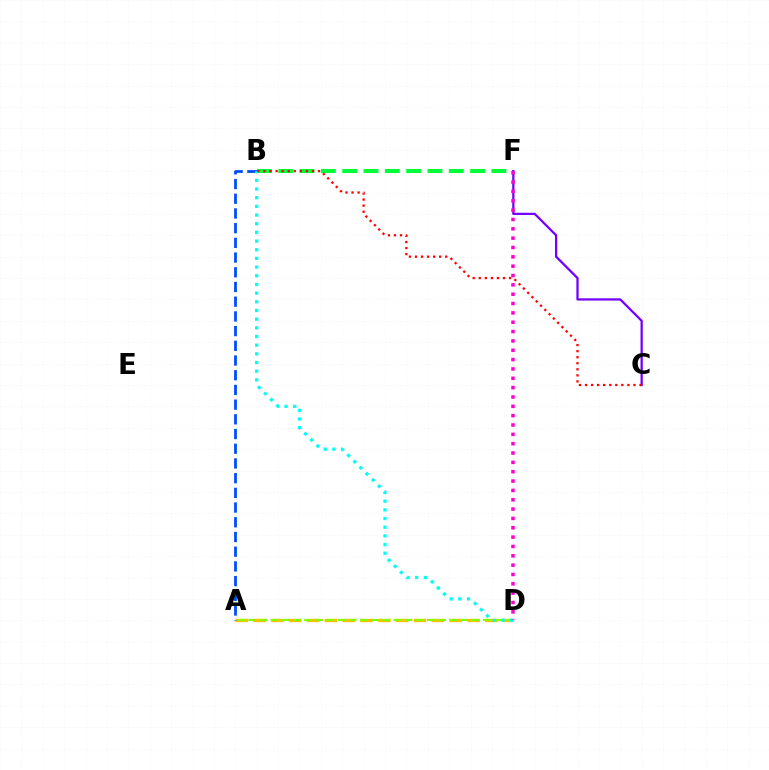{('B', 'F'): [{'color': '#00ff39', 'line_style': 'dashed', 'thickness': 2.9}], ('A', 'D'): [{'color': '#ffbd00', 'line_style': 'dashed', 'thickness': 2.42}, {'color': '#84ff00', 'line_style': 'dashed', 'thickness': 1.52}], ('C', 'F'): [{'color': '#7200ff', 'line_style': 'solid', 'thickness': 1.63}], ('A', 'B'): [{'color': '#004bff', 'line_style': 'dashed', 'thickness': 2.0}], ('B', 'D'): [{'color': '#00fff6', 'line_style': 'dotted', 'thickness': 2.36}], ('D', 'F'): [{'color': '#ff00cf', 'line_style': 'dotted', 'thickness': 2.54}], ('B', 'C'): [{'color': '#ff0000', 'line_style': 'dotted', 'thickness': 1.65}]}